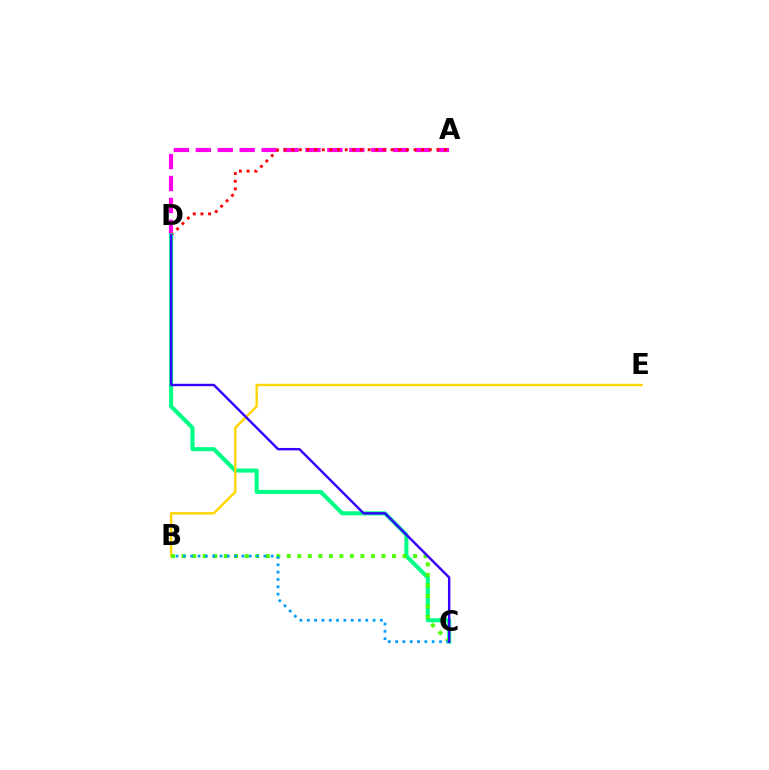{('A', 'D'): [{'color': '#ff00ed', 'line_style': 'dashed', 'thickness': 2.98}, {'color': '#ff0000', 'line_style': 'dotted', 'thickness': 2.08}], ('C', 'D'): [{'color': '#00ff86', 'line_style': 'solid', 'thickness': 2.93}, {'color': '#3700ff', 'line_style': 'solid', 'thickness': 1.74}], ('B', 'E'): [{'color': '#ffd500', 'line_style': 'solid', 'thickness': 1.72}], ('B', 'C'): [{'color': '#4fff00', 'line_style': 'dotted', 'thickness': 2.86}, {'color': '#009eff', 'line_style': 'dotted', 'thickness': 1.99}]}